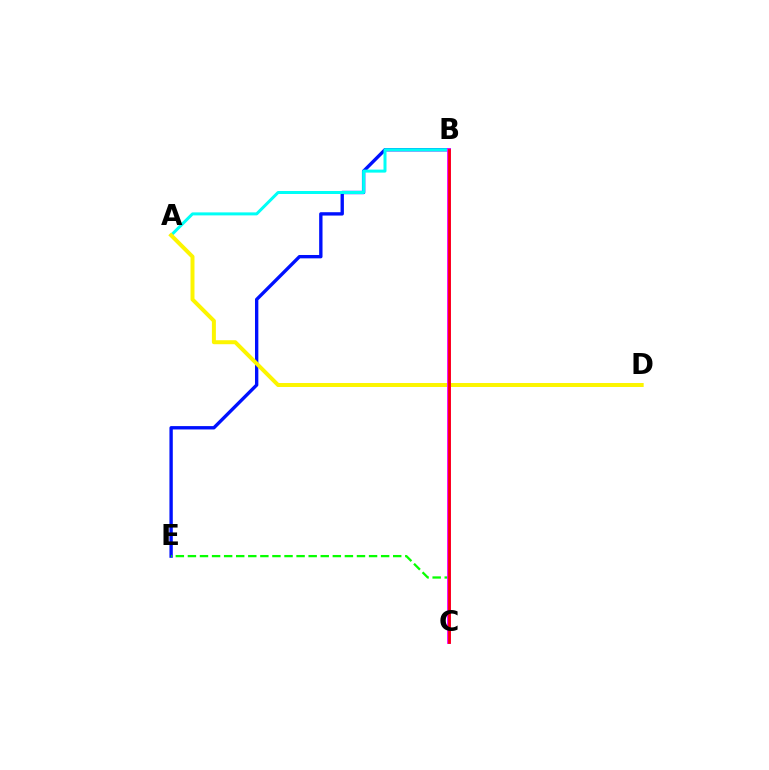{('B', 'E'): [{'color': '#0010ff', 'line_style': 'solid', 'thickness': 2.42}], ('A', 'B'): [{'color': '#00fff6', 'line_style': 'solid', 'thickness': 2.16}], ('C', 'E'): [{'color': '#08ff00', 'line_style': 'dashed', 'thickness': 1.64}], ('A', 'D'): [{'color': '#fcf500', 'line_style': 'solid', 'thickness': 2.86}], ('B', 'C'): [{'color': '#ee00ff', 'line_style': 'solid', 'thickness': 2.75}, {'color': '#ff0000', 'line_style': 'solid', 'thickness': 1.95}]}